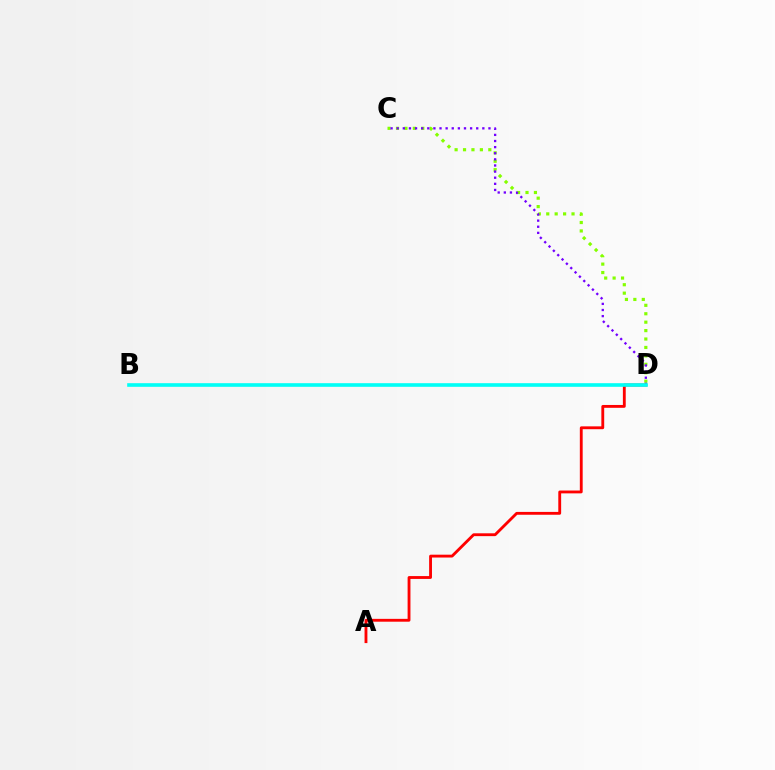{('C', 'D'): [{'color': '#84ff00', 'line_style': 'dotted', 'thickness': 2.29}, {'color': '#7200ff', 'line_style': 'dotted', 'thickness': 1.66}], ('A', 'D'): [{'color': '#ff0000', 'line_style': 'solid', 'thickness': 2.05}], ('B', 'D'): [{'color': '#00fff6', 'line_style': 'solid', 'thickness': 2.61}]}